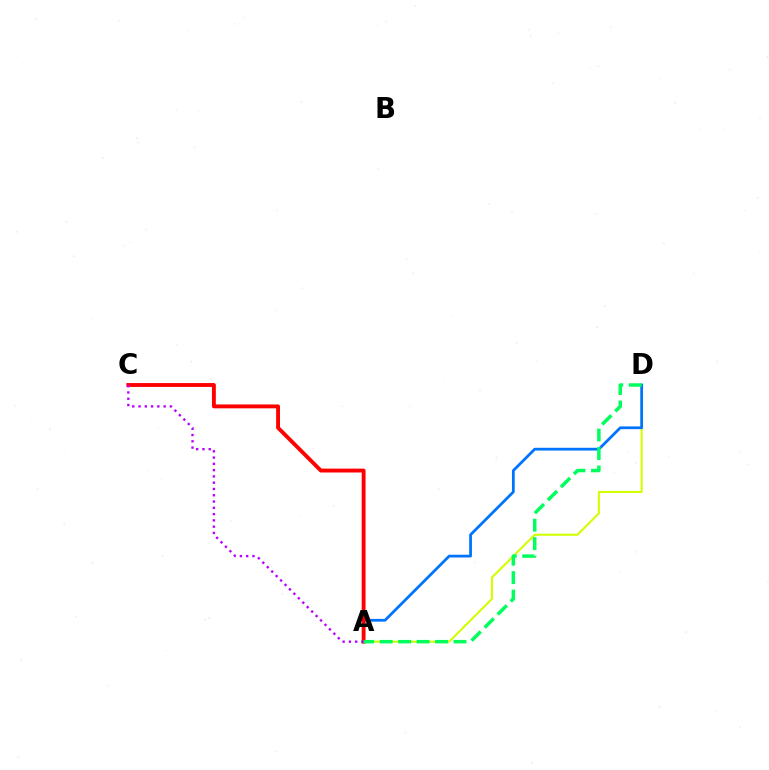{('A', 'D'): [{'color': '#d1ff00', 'line_style': 'solid', 'thickness': 1.5}, {'color': '#0074ff', 'line_style': 'solid', 'thickness': 1.99}, {'color': '#00ff5c', 'line_style': 'dashed', 'thickness': 2.51}], ('A', 'C'): [{'color': '#ff0000', 'line_style': 'solid', 'thickness': 2.79}, {'color': '#b900ff', 'line_style': 'dotted', 'thickness': 1.71}]}